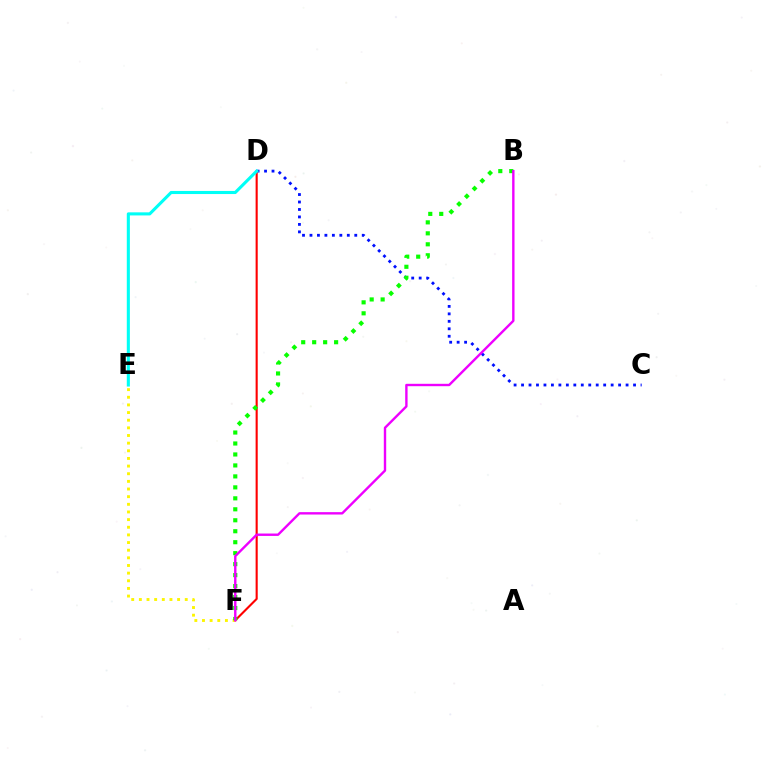{('C', 'D'): [{'color': '#0010ff', 'line_style': 'dotted', 'thickness': 2.03}], ('D', 'F'): [{'color': '#ff0000', 'line_style': 'solid', 'thickness': 1.52}], ('E', 'F'): [{'color': '#fcf500', 'line_style': 'dotted', 'thickness': 2.08}], ('B', 'F'): [{'color': '#08ff00', 'line_style': 'dotted', 'thickness': 2.98}, {'color': '#ee00ff', 'line_style': 'solid', 'thickness': 1.72}], ('D', 'E'): [{'color': '#00fff6', 'line_style': 'solid', 'thickness': 2.22}]}